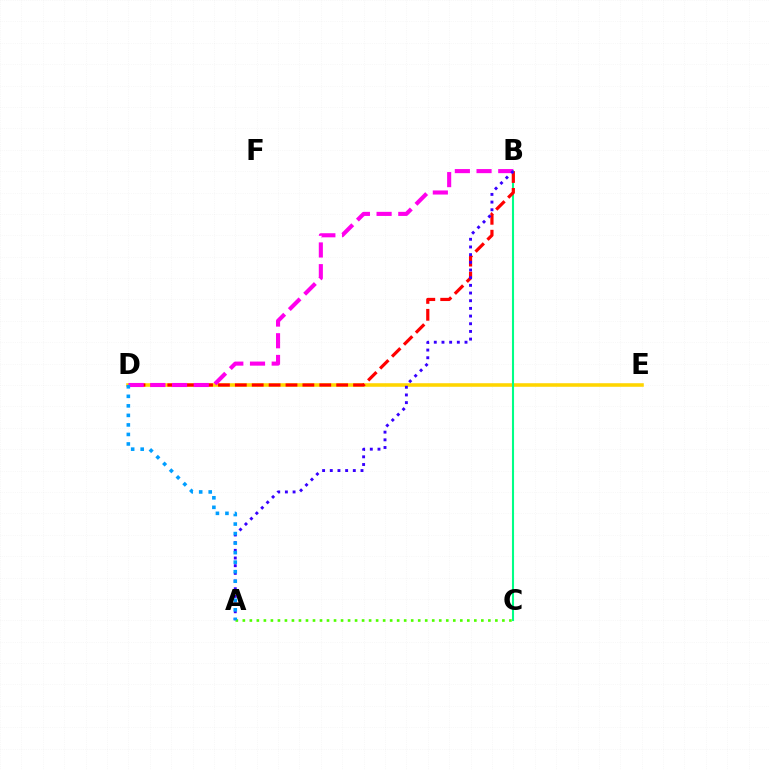{('D', 'E'): [{'color': '#ffd500', 'line_style': 'solid', 'thickness': 2.56}], ('B', 'C'): [{'color': '#00ff86', 'line_style': 'solid', 'thickness': 1.5}], ('B', 'D'): [{'color': '#ff0000', 'line_style': 'dashed', 'thickness': 2.29}, {'color': '#ff00ed', 'line_style': 'dashed', 'thickness': 2.95}], ('A', 'B'): [{'color': '#3700ff', 'line_style': 'dotted', 'thickness': 2.09}], ('A', 'C'): [{'color': '#4fff00', 'line_style': 'dotted', 'thickness': 1.91}], ('A', 'D'): [{'color': '#009eff', 'line_style': 'dotted', 'thickness': 2.59}]}